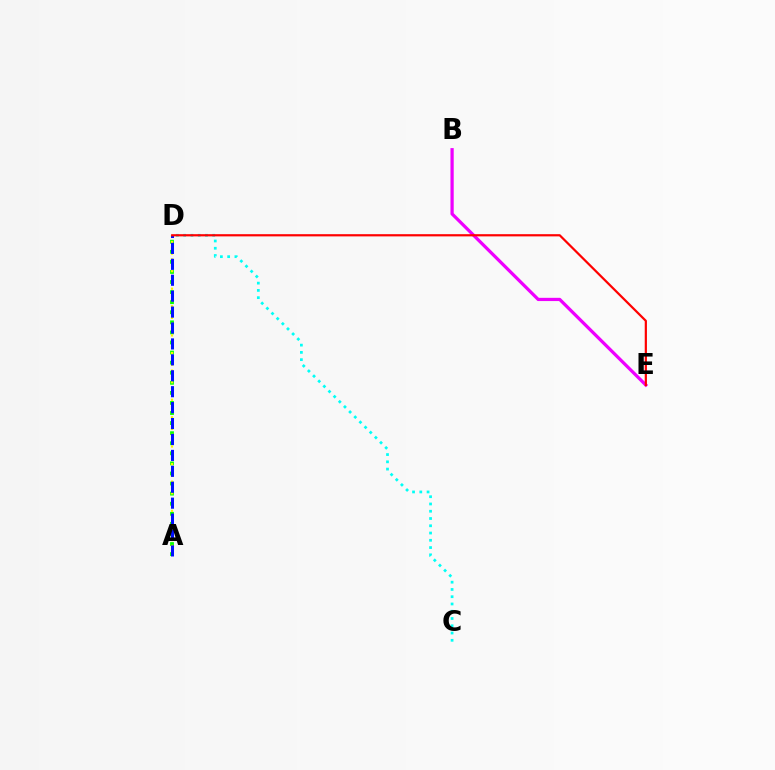{('B', 'E'): [{'color': '#ee00ff', 'line_style': 'solid', 'thickness': 2.34}], ('A', 'D'): [{'color': '#08ff00', 'line_style': 'dotted', 'thickness': 2.74}, {'color': '#fcf500', 'line_style': 'dotted', 'thickness': 1.59}, {'color': '#0010ff', 'line_style': 'dashed', 'thickness': 2.16}], ('C', 'D'): [{'color': '#00fff6', 'line_style': 'dotted', 'thickness': 1.97}], ('D', 'E'): [{'color': '#ff0000', 'line_style': 'solid', 'thickness': 1.59}]}